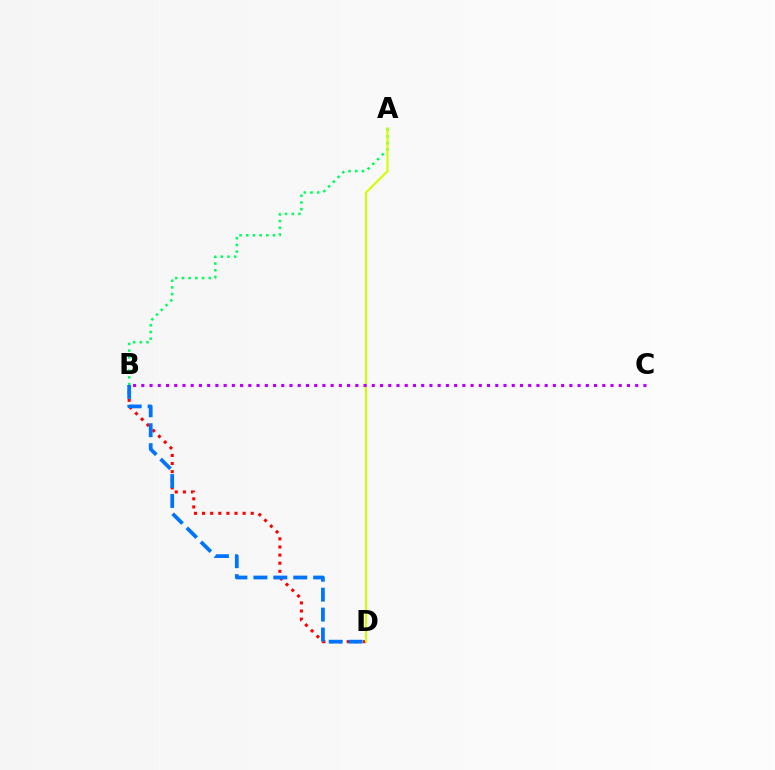{('B', 'D'): [{'color': '#ff0000', 'line_style': 'dotted', 'thickness': 2.2}, {'color': '#0074ff', 'line_style': 'dashed', 'thickness': 2.71}], ('A', 'B'): [{'color': '#00ff5c', 'line_style': 'dotted', 'thickness': 1.82}], ('A', 'D'): [{'color': '#d1ff00', 'line_style': 'solid', 'thickness': 1.53}], ('B', 'C'): [{'color': '#b900ff', 'line_style': 'dotted', 'thickness': 2.24}]}